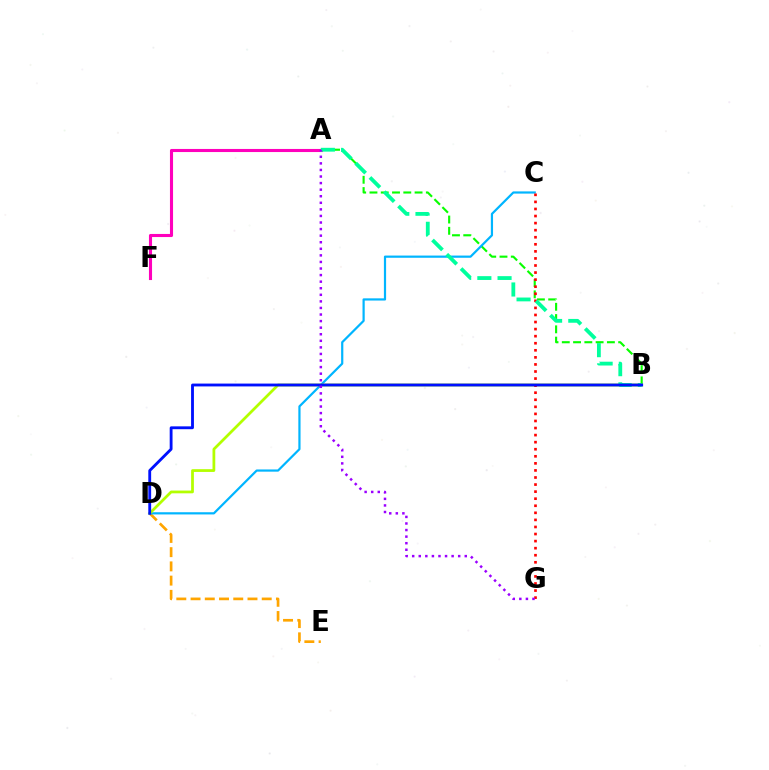{('A', 'F'): [{'color': '#ff00bd', 'line_style': 'solid', 'thickness': 2.23}], ('D', 'E'): [{'color': '#ffa500', 'line_style': 'dashed', 'thickness': 1.93}], ('A', 'B'): [{'color': '#08ff00', 'line_style': 'dashed', 'thickness': 1.53}, {'color': '#00ff9d', 'line_style': 'dashed', 'thickness': 2.74}], ('C', 'D'): [{'color': '#00b5ff', 'line_style': 'solid', 'thickness': 1.59}], ('B', 'D'): [{'color': '#b3ff00', 'line_style': 'solid', 'thickness': 1.99}, {'color': '#0010ff', 'line_style': 'solid', 'thickness': 2.05}], ('C', 'G'): [{'color': '#ff0000', 'line_style': 'dotted', 'thickness': 1.92}], ('A', 'G'): [{'color': '#9b00ff', 'line_style': 'dotted', 'thickness': 1.79}]}